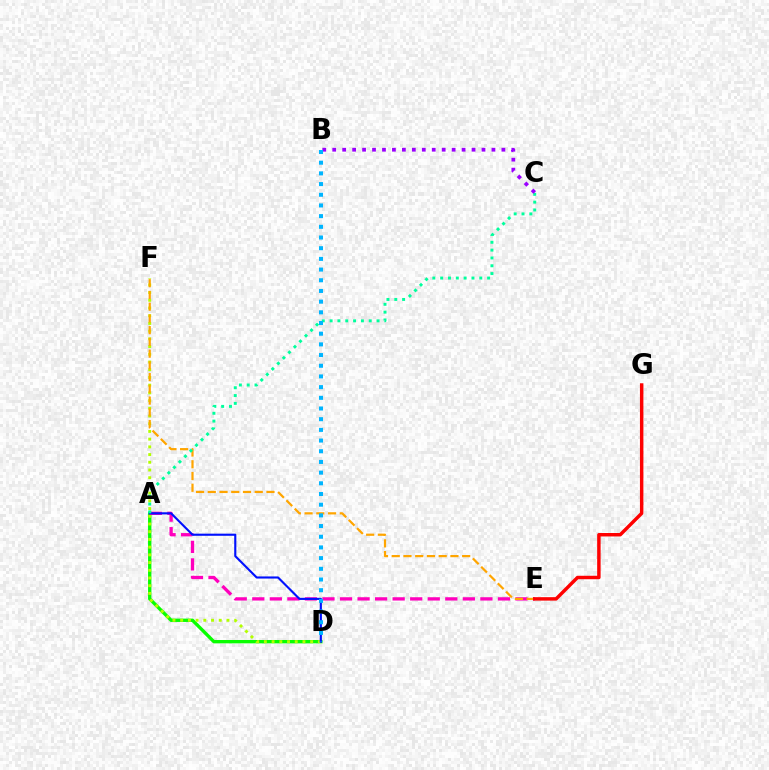{('A', 'D'): [{'color': '#08ff00', 'line_style': 'solid', 'thickness': 2.41}, {'color': '#0010ff', 'line_style': 'solid', 'thickness': 1.53}], ('D', 'F'): [{'color': '#b3ff00', 'line_style': 'dotted', 'thickness': 2.1}], ('A', 'E'): [{'color': '#ff00bd', 'line_style': 'dashed', 'thickness': 2.38}], ('E', 'F'): [{'color': '#ffa500', 'line_style': 'dashed', 'thickness': 1.59}], ('A', 'C'): [{'color': '#00ff9d', 'line_style': 'dotted', 'thickness': 2.13}], ('E', 'G'): [{'color': '#ff0000', 'line_style': 'solid', 'thickness': 2.48}], ('B', 'C'): [{'color': '#9b00ff', 'line_style': 'dotted', 'thickness': 2.7}], ('B', 'D'): [{'color': '#00b5ff', 'line_style': 'dotted', 'thickness': 2.9}]}